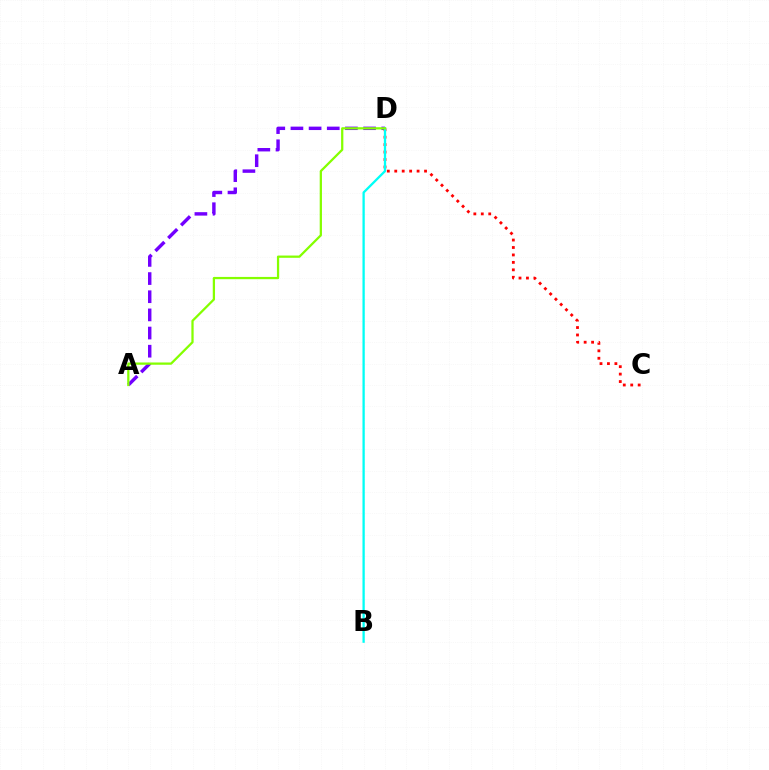{('C', 'D'): [{'color': '#ff0000', 'line_style': 'dotted', 'thickness': 2.02}], ('A', 'D'): [{'color': '#7200ff', 'line_style': 'dashed', 'thickness': 2.47}, {'color': '#84ff00', 'line_style': 'solid', 'thickness': 1.63}], ('B', 'D'): [{'color': '#00fff6', 'line_style': 'solid', 'thickness': 1.65}]}